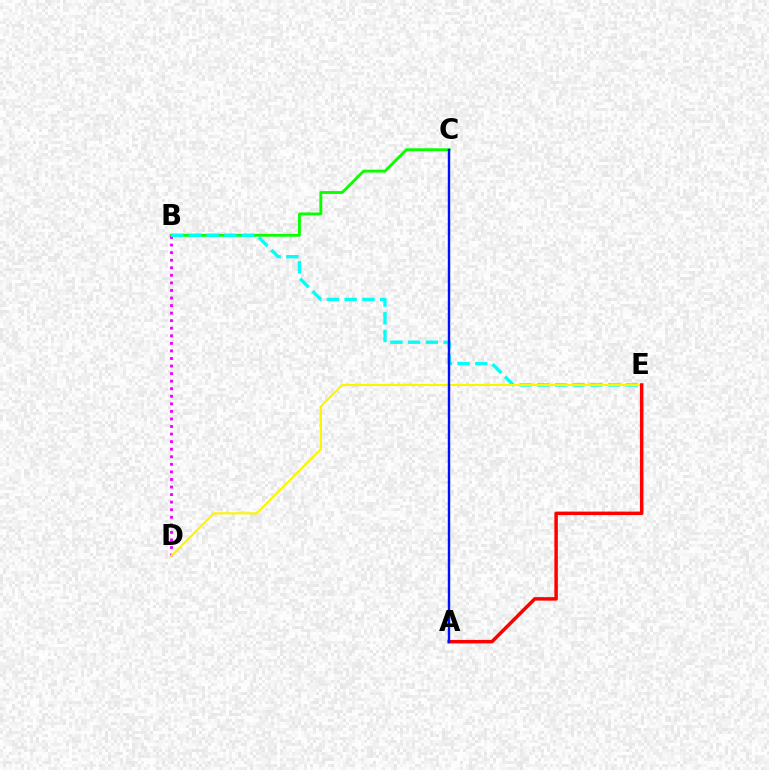{('B', 'C'): [{'color': '#08ff00', 'line_style': 'solid', 'thickness': 2.05}], ('B', 'D'): [{'color': '#ee00ff', 'line_style': 'dotted', 'thickness': 2.05}], ('B', 'E'): [{'color': '#00fff6', 'line_style': 'dashed', 'thickness': 2.41}], ('D', 'E'): [{'color': '#fcf500', 'line_style': 'solid', 'thickness': 1.54}], ('A', 'E'): [{'color': '#ff0000', 'line_style': 'solid', 'thickness': 2.51}], ('A', 'C'): [{'color': '#0010ff', 'line_style': 'solid', 'thickness': 1.74}]}